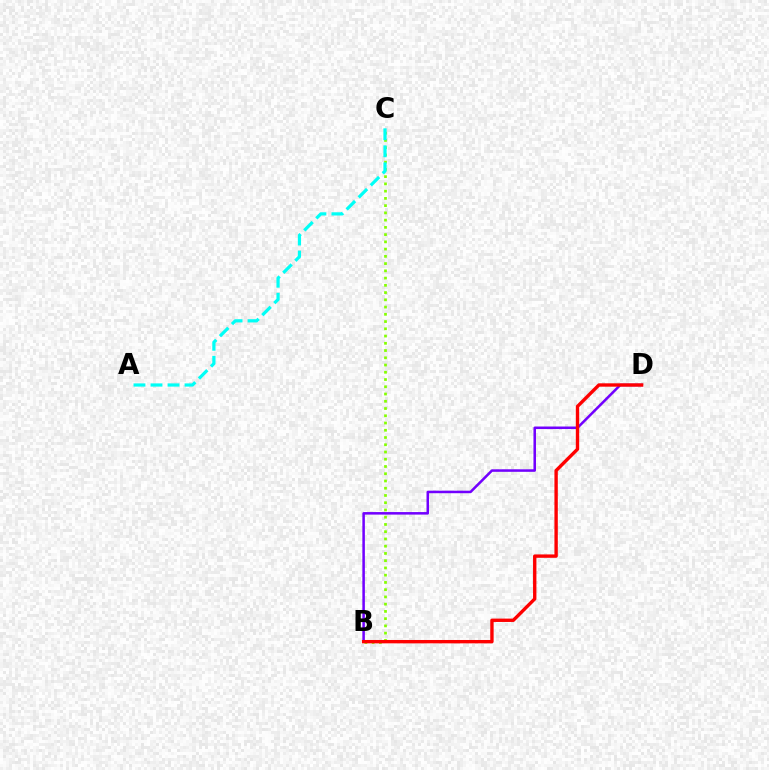{('B', 'C'): [{'color': '#84ff00', 'line_style': 'dotted', 'thickness': 1.97}], ('B', 'D'): [{'color': '#7200ff', 'line_style': 'solid', 'thickness': 1.82}, {'color': '#ff0000', 'line_style': 'solid', 'thickness': 2.43}], ('A', 'C'): [{'color': '#00fff6', 'line_style': 'dashed', 'thickness': 2.31}]}